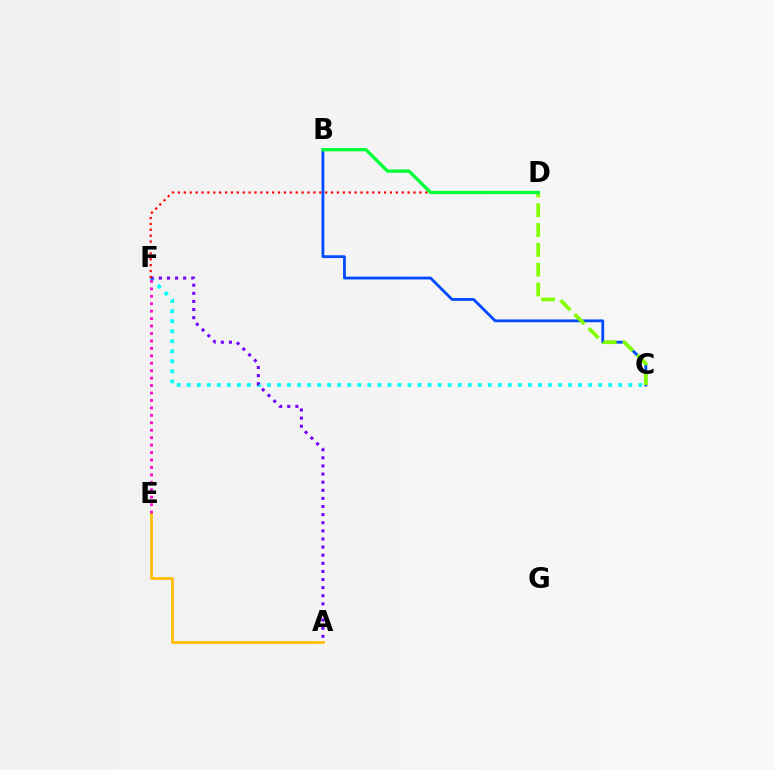{('B', 'C'): [{'color': '#004bff', 'line_style': 'solid', 'thickness': 2.02}], ('A', 'E'): [{'color': '#ffbd00', 'line_style': 'solid', 'thickness': 1.96}], ('C', 'D'): [{'color': '#84ff00', 'line_style': 'dashed', 'thickness': 2.69}], ('C', 'F'): [{'color': '#00fff6', 'line_style': 'dotted', 'thickness': 2.73}], ('A', 'F'): [{'color': '#7200ff', 'line_style': 'dotted', 'thickness': 2.2}], ('D', 'F'): [{'color': '#ff0000', 'line_style': 'dotted', 'thickness': 1.6}], ('B', 'D'): [{'color': '#00ff39', 'line_style': 'solid', 'thickness': 2.38}], ('E', 'F'): [{'color': '#ff00cf', 'line_style': 'dotted', 'thickness': 2.02}]}